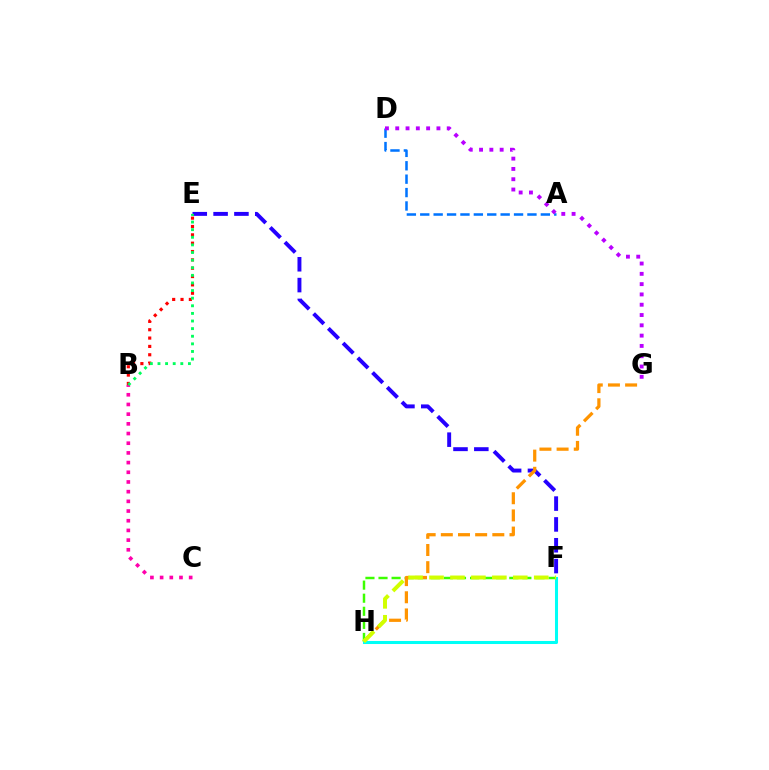{('B', 'E'): [{'color': '#ff0000', 'line_style': 'dotted', 'thickness': 2.27}, {'color': '#00ff5c', 'line_style': 'dotted', 'thickness': 2.07}], ('A', 'D'): [{'color': '#0074ff', 'line_style': 'dashed', 'thickness': 1.82}], ('F', 'H'): [{'color': '#3dff00', 'line_style': 'dashed', 'thickness': 1.78}, {'color': '#00fff6', 'line_style': 'solid', 'thickness': 2.19}, {'color': '#d1ff00', 'line_style': 'dashed', 'thickness': 2.84}], ('E', 'F'): [{'color': '#2500ff', 'line_style': 'dashed', 'thickness': 2.83}], ('G', 'H'): [{'color': '#ff9400', 'line_style': 'dashed', 'thickness': 2.33}], ('D', 'G'): [{'color': '#b900ff', 'line_style': 'dotted', 'thickness': 2.8}], ('B', 'C'): [{'color': '#ff00ac', 'line_style': 'dotted', 'thickness': 2.63}]}